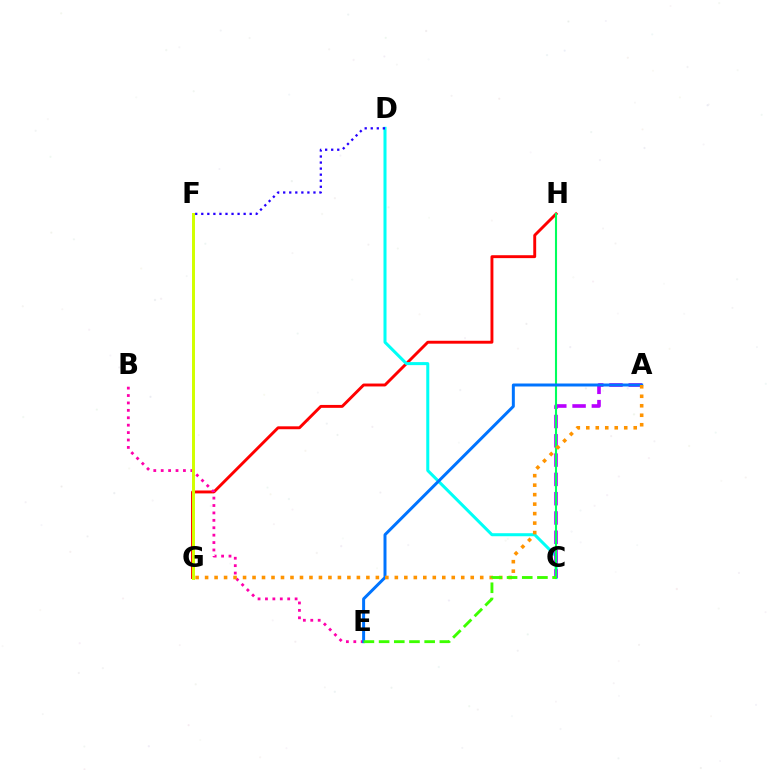{('G', 'H'): [{'color': '#ff0000', 'line_style': 'solid', 'thickness': 2.09}], ('B', 'E'): [{'color': '#ff00ac', 'line_style': 'dotted', 'thickness': 2.01}], ('F', 'G'): [{'color': '#d1ff00', 'line_style': 'solid', 'thickness': 2.14}], ('C', 'D'): [{'color': '#00fff6', 'line_style': 'solid', 'thickness': 2.18}], ('A', 'C'): [{'color': '#b900ff', 'line_style': 'dashed', 'thickness': 2.62}], ('C', 'H'): [{'color': '#00ff5c', 'line_style': 'solid', 'thickness': 1.51}], ('D', 'F'): [{'color': '#2500ff', 'line_style': 'dotted', 'thickness': 1.64}], ('A', 'E'): [{'color': '#0074ff', 'line_style': 'solid', 'thickness': 2.15}], ('A', 'G'): [{'color': '#ff9400', 'line_style': 'dotted', 'thickness': 2.58}], ('C', 'E'): [{'color': '#3dff00', 'line_style': 'dashed', 'thickness': 2.06}]}